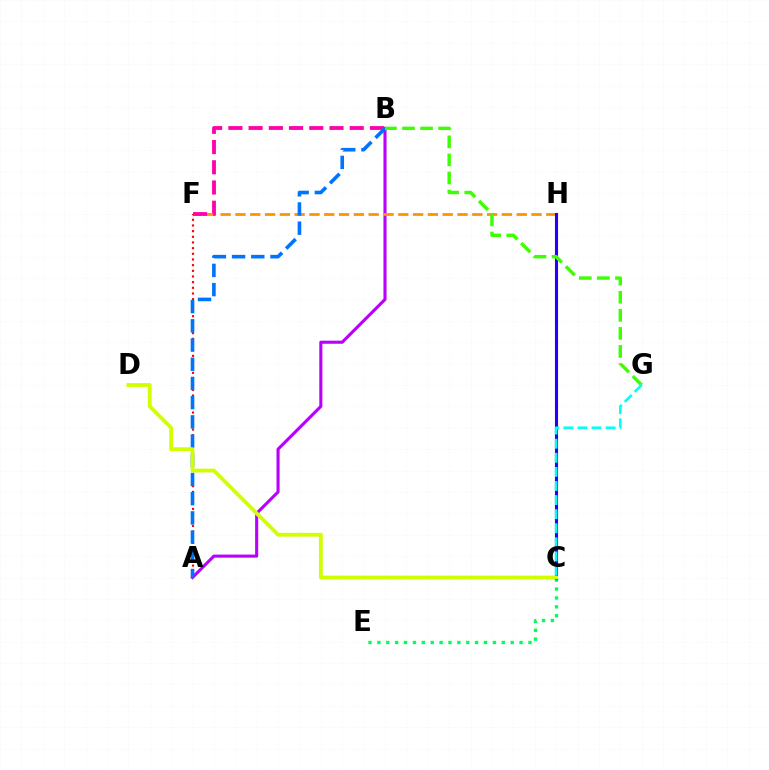{('A', 'F'): [{'color': '#ff0000', 'line_style': 'dotted', 'thickness': 1.54}], ('A', 'B'): [{'color': '#b900ff', 'line_style': 'solid', 'thickness': 2.23}, {'color': '#0074ff', 'line_style': 'dashed', 'thickness': 2.61}], ('C', 'E'): [{'color': '#00ff5c', 'line_style': 'dotted', 'thickness': 2.41}], ('F', 'H'): [{'color': '#ff9400', 'line_style': 'dashed', 'thickness': 2.01}], ('B', 'F'): [{'color': '#ff00ac', 'line_style': 'dashed', 'thickness': 2.75}], ('C', 'H'): [{'color': '#2500ff', 'line_style': 'solid', 'thickness': 2.23}], ('B', 'G'): [{'color': '#3dff00', 'line_style': 'dashed', 'thickness': 2.45}], ('C', 'D'): [{'color': '#d1ff00', 'line_style': 'solid', 'thickness': 2.75}], ('C', 'G'): [{'color': '#00fff6', 'line_style': 'dashed', 'thickness': 1.91}]}